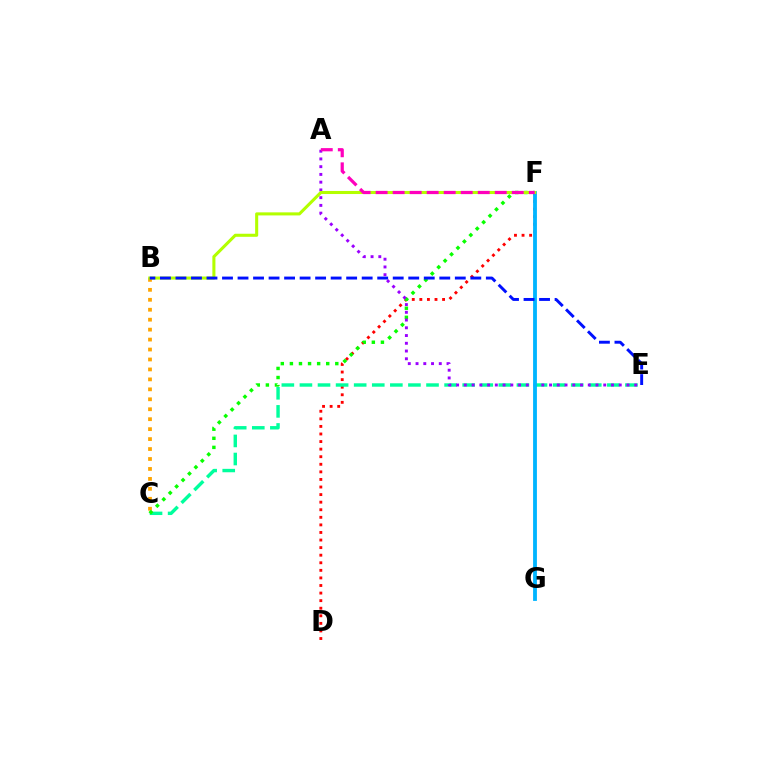{('B', 'C'): [{'color': '#ffa500', 'line_style': 'dotted', 'thickness': 2.7}], ('D', 'F'): [{'color': '#ff0000', 'line_style': 'dotted', 'thickness': 2.06}], ('C', 'E'): [{'color': '#00ff9d', 'line_style': 'dashed', 'thickness': 2.46}], ('C', 'F'): [{'color': '#08ff00', 'line_style': 'dotted', 'thickness': 2.47}], ('A', 'E'): [{'color': '#9b00ff', 'line_style': 'dotted', 'thickness': 2.1}], ('F', 'G'): [{'color': '#00b5ff', 'line_style': 'solid', 'thickness': 2.74}], ('B', 'F'): [{'color': '#b3ff00', 'line_style': 'solid', 'thickness': 2.2}], ('A', 'F'): [{'color': '#ff00bd', 'line_style': 'dashed', 'thickness': 2.31}], ('B', 'E'): [{'color': '#0010ff', 'line_style': 'dashed', 'thickness': 2.11}]}